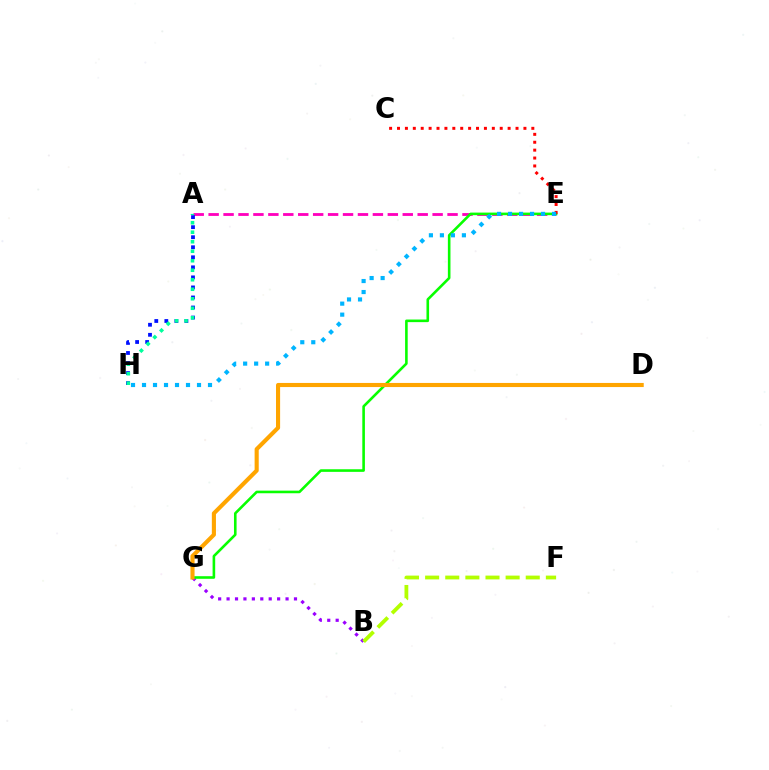{('A', 'E'): [{'color': '#ff00bd', 'line_style': 'dashed', 'thickness': 2.03}], ('B', 'G'): [{'color': '#9b00ff', 'line_style': 'dotted', 'thickness': 2.29}], ('A', 'H'): [{'color': '#0010ff', 'line_style': 'dotted', 'thickness': 2.73}, {'color': '#00ff9d', 'line_style': 'dotted', 'thickness': 2.58}], ('B', 'F'): [{'color': '#b3ff00', 'line_style': 'dashed', 'thickness': 2.73}], ('E', 'G'): [{'color': '#08ff00', 'line_style': 'solid', 'thickness': 1.87}], ('C', 'E'): [{'color': '#ff0000', 'line_style': 'dotted', 'thickness': 2.15}], ('E', 'H'): [{'color': '#00b5ff', 'line_style': 'dotted', 'thickness': 2.99}], ('D', 'G'): [{'color': '#ffa500', 'line_style': 'solid', 'thickness': 2.96}]}